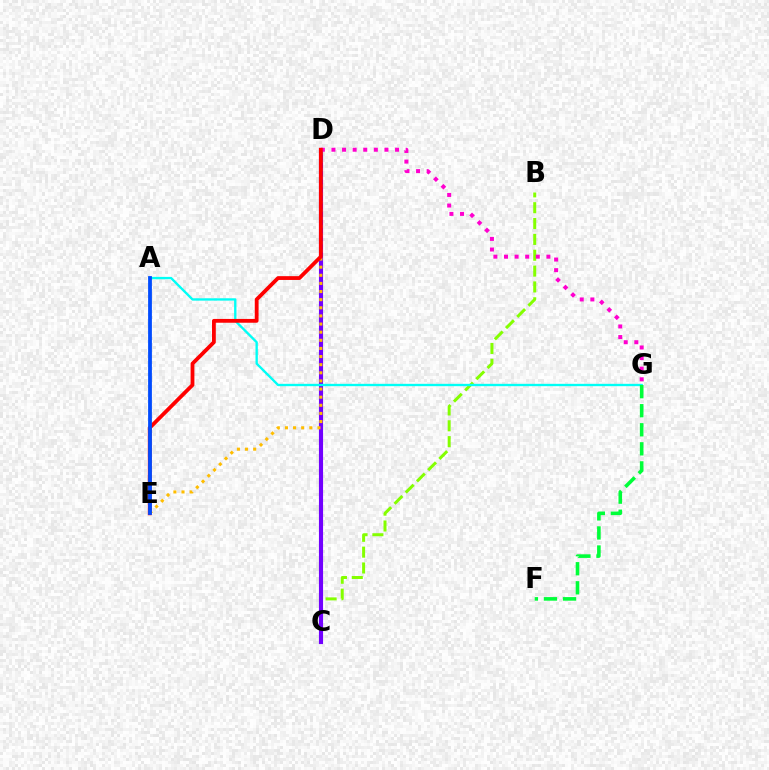{('B', 'C'): [{'color': '#84ff00', 'line_style': 'dashed', 'thickness': 2.15}], ('C', 'D'): [{'color': '#7200ff', 'line_style': 'solid', 'thickness': 2.97}], ('A', 'G'): [{'color': '#00fff6', 'line_style': 'solid', 'thickness': 1.69}], ('D', 'G'): [{'color': '#ff00cf', 'line_style': 'dotted', 'thickness': 2.88}], ('D', 'E'): [{'color': '#ffbd00', 'line_style': 'dotted', 'thickness': 2.21}, {'color': '#ff0000', 'line_style': 'solid', 'thickness': 2.74}], ('F', 'G'): [{'color': '#00ff39', 'line_style': 'dashed', 'thickness': 2.59}], ('A', 'E'): [{'color': '#004bff', 'line_style': 'solid', 'thickness': 2.73}]}